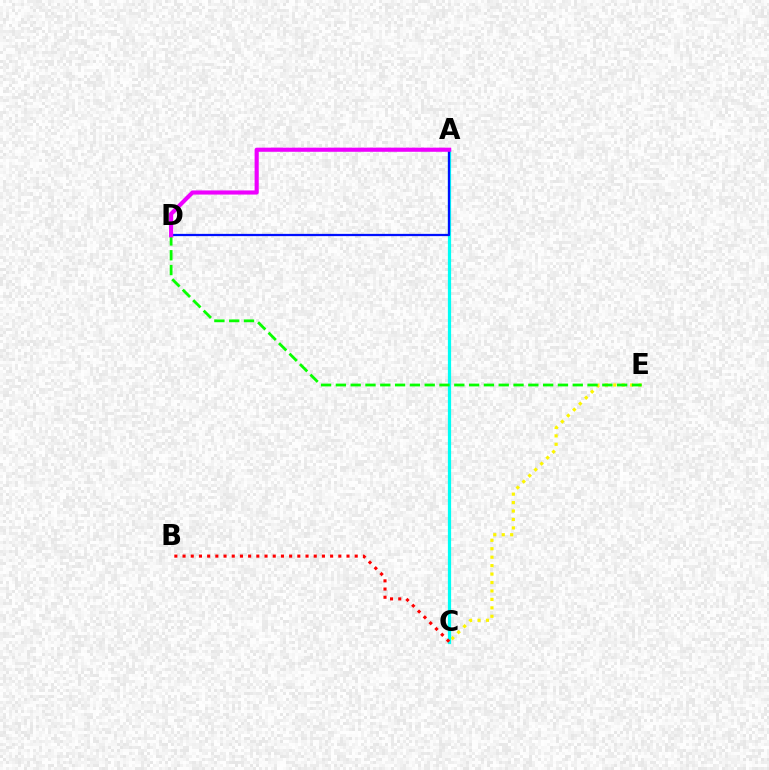{('C', 'E'): [{'color': '#fcf500', 'line_style': 'dotted', 'thickness': 2.29}], ('A', 'C'): [{'color': '#00fff6', 'line_style': 'solid', 'thickness': 2.32}], ('D', 'E'): [{'color': '#08ff00', 'line_style': 'dashed', 'thickness': 2.01}], ('A', 'D'): [{'color': '#0010ff', 'line_style': 'solid', 'thickness': 1.63}, {'color': '#ee00ff', 'line_style': 'solid', 'thickness': 2.97}], ('B', 'C'): [{'color': '#ff0000', 'line_style': 'dotted', 'thickness': 2.23}]}